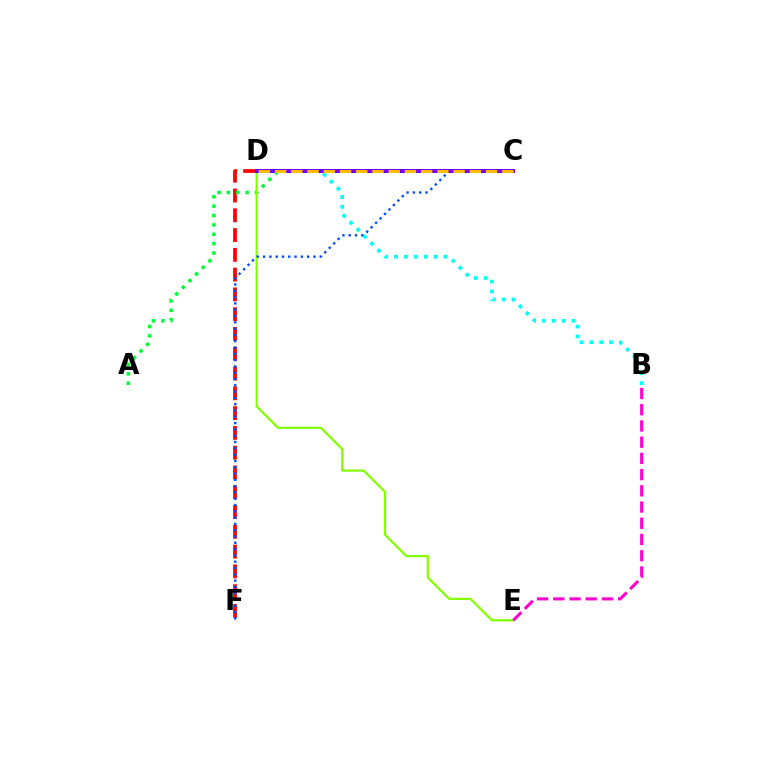{('B', 'D'): [{'color': '#00fff6', 'line_style': 'dotted', 'thickness': 2.67}], ('D', 'F'): [{'color': '#ff0000', 'line_style': 'dashed', 'thickness': 2.69}], ('A', 'C'): [{'color': '#00ff39', 'line_style': 'dotted', 'thickness': 2.55}], ('D', 'E'): [{'color': '#84ff00', 'line_style': 'solid', 'thickness': 1.6}], ('C', 'F'): [{'color': '#004bff', 'line_style': 'dotted', 'thickness': 1.71}], ('C', 'D'): [{'color': '#7200ff', 'line_style': 'solid', 'thickness': 2.9}, {'color': '#ffbd00', 'line_style': 'dashed', 'thickness': 2.2}], ('B', 'E'): [{'color': '#ff00cf', 'line_style': 'dashed', 'thickness': 2.2}]}